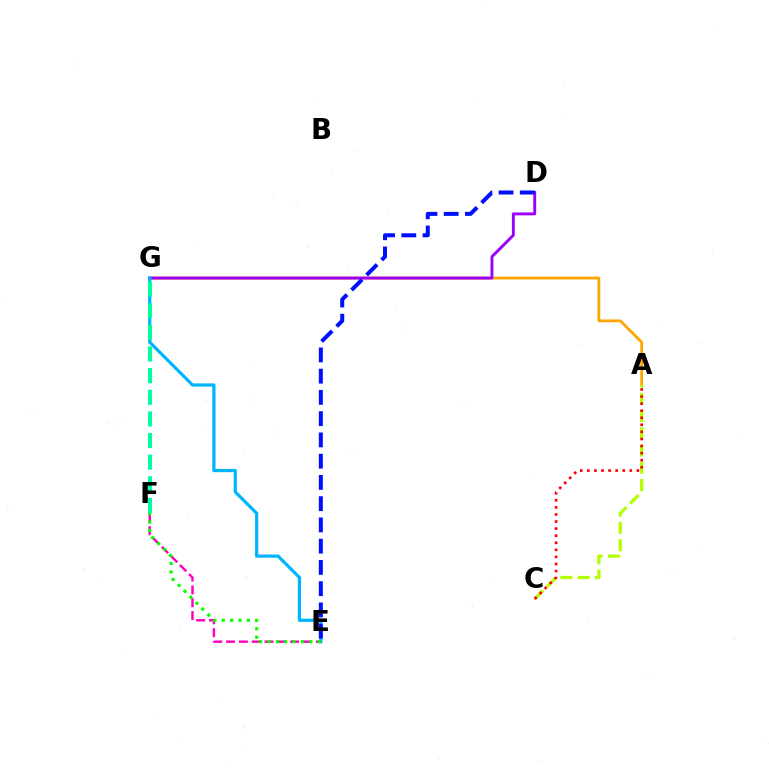{('A', 'G'): [{'color': '#ffa500', 'line_style': 'solid', 'thickness': 2.01}], ('D', 'G'): [{'color': '#9b00ff', 'line_style': 'solid', 'thickness': 2.08}], ('E', 'G'): [{'color': '#00b5ff', 'line_style': 'solid', 'thickness': 2.32}], ('E', 'F'): [{'color': '#ff00bd', 'line_style': 'dashed', 'thickness': 1.74}, {'color': '#08ff00', 'line_style': 'dotted', 'thickness': 2.28}], ('F', 'G'): [{'color': '#00ff9d', 'line_style': 'dashed', 'thickness': 2.94}], ('D', 'E'): [{'color': '#0010ff', 'line_style': 'dashed', 'thickness': 2.89}], ('A', 'C'): [{'color': '#b3ff00', 'line_style': 'dashed', 'thickness': 2.34}, {'color': '#ff0000', 'line_style': 'dotted', 'thickness': 1.92}]}